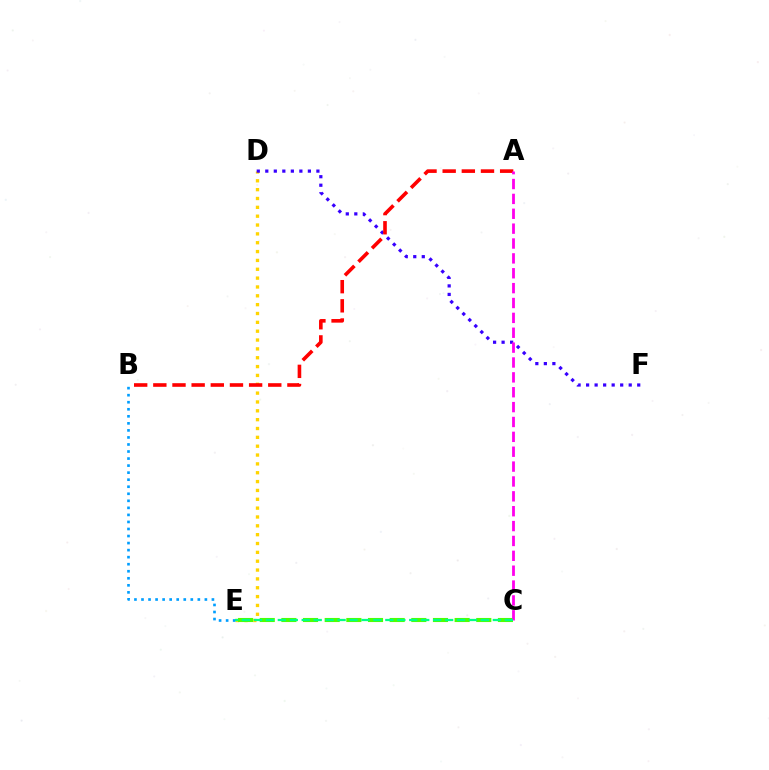{('D', 'E'): [{'color': '#ffd500', 'line_style': 'dotted', 'thickness': 2.4}], ('B', 'E'): [{'color': '#009eff', 'line_style': 'dotted', 'thickness': 1.91}], ('C', 'E'): [{'color': '#4fff00', 'line_style': 'dashed', 'thickness': 2.94}, {'color': '#00ff86', 'line_style': 'dashed', 'thickness': 1.62}], ('D', 'F'): [{'color': '#3700ff', 'line_style': 'dotted', 'thickness': 2.31}], ('A', 'B'): [{'color': '#ff0000', 'line_style': 'dashed', 'thickness': 2.6}], ('A', 'C'): [{'color': '#ff00ed', 'line_style': 'dashed', 'thickness': 2.02}]}